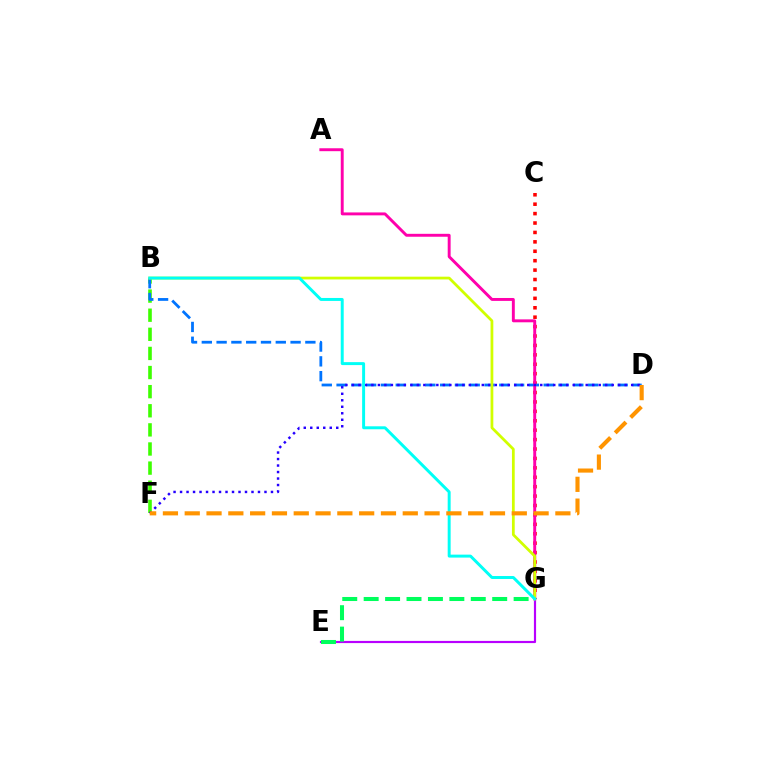{('B', 'F'): [{'color': '#3dff00', 'line_style': 'dashed', 'thickness': 2.6}], ('E', 'G'): [{'color': '#b900ff', 'line_style': 'solid', 'thickness': 1.56}, {'color': '#00ff5c', 'line_style': 'dashed', 'thickness': 2.91}], ('C', 'G'): [{'color': '#ff0000', 'line_style': 'dotted', 'thickness': 2.56}], ('B', 'D'): [{'color': '#0074ff', 'line_style': 'dashed', 'thickness': 2.01}], ('A', 'G'): [{'color': '#ff00ac', 'line_style': 'solid', 'thickness': 2.1}], ('D', 'F'): [{'color': '#2500ff', 'line_style': 'dotted', 'thickness': 1.76}, {'color': '#ff9400', 'line_style': 'dashed', 'thickness': 2.96}], ('B', 'G'): [{'color': '#d1ff00', 'line_style': 'solid', 'thickness': 1.99}, {'color': '#00fff6', 'line_style': 'solid', 'thickness': 2.13}]}